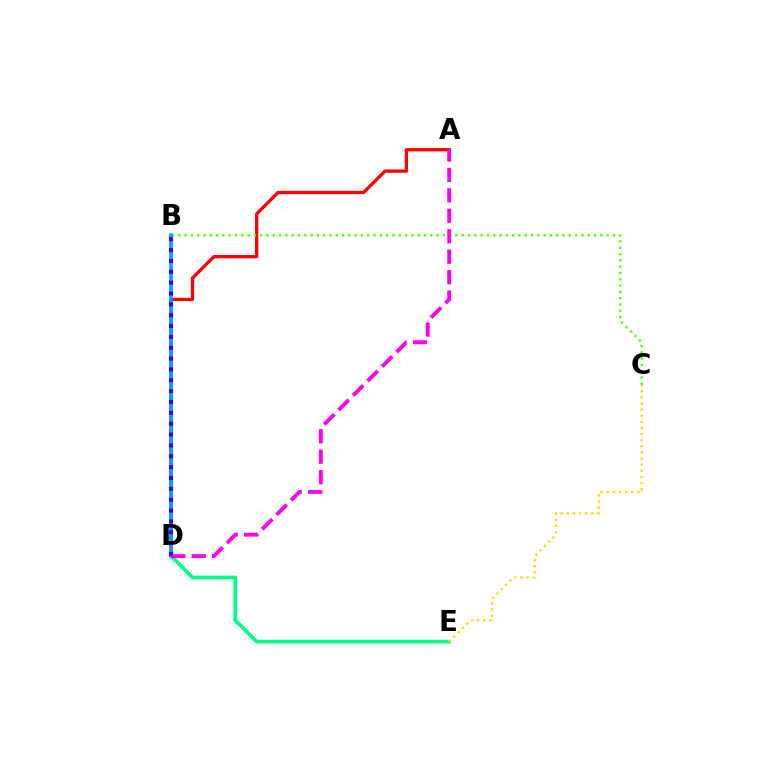{('A', 'D'): [{'color': '#ff0000', 'line_style': 'solid', 'thickness': 2.36}, {'color': '#ff00ed', 'line_style': 'dashed', 'thickness': 2.78}], ('D', 'E'): [{'color': '#00ff86', 'line_style': 'solid', 'thickness': 2.68}], ('B', 'C'): [{'color': '#4fff00', 'line_style': 'dotted', 'thickness': 1.71}], ('C', 'E'): [{'color': '#ffd500', 'line_style': 'dotted', 'thickness': 1.66}], ('B', 'D'): [{'color': '#009eff', 'line_style': 'solid', 'thickness': 2.61}, {'color': '#3700ff', 'line_style': 'dotted', 'thickness': 2.95}]}